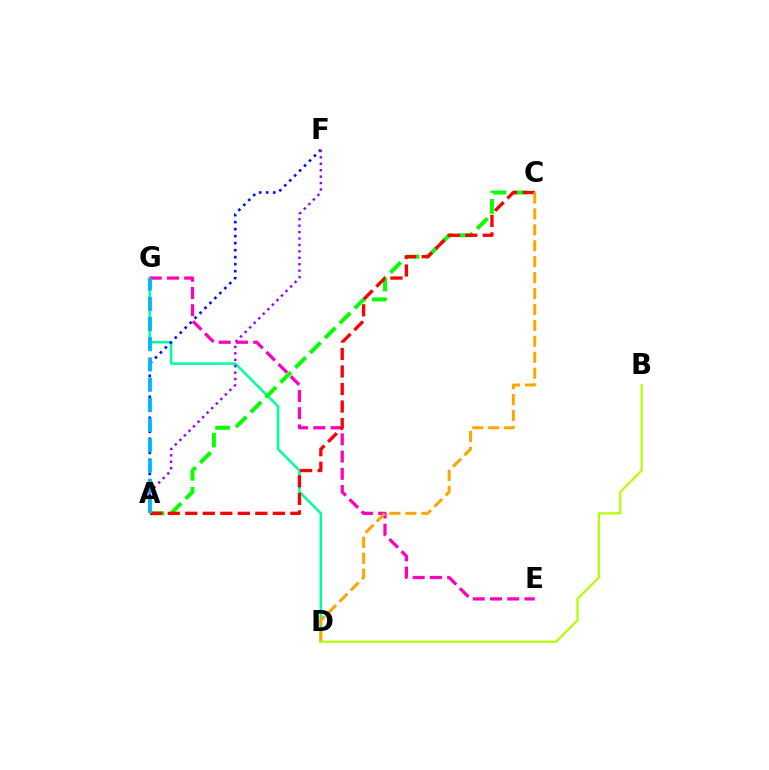{('D', 'G'): [{'color': '#00ff9d', 'line_style': 'solid', 'thickness': 1.83}], ('E', 'G'): [{'color': '#ff00bd', 'line_style': 'dashed', 'thickness': 2.34}], ('A', 'C'): [{'color': '#08ff00', 'line_style': 'dashed', 'thickness': 2.85}, {'color': '#ff0000', 'line_style': 'dashed', 'thickness': 2.38}], ('A', 'F'): [{'color': '#0010ff', 'line_style': 'dotted', 'thickness': 1.9}, {'color': '#9b00ff', 'line_style': 'dotted', 'thickness': 1.75}], ('C', 'D'): [{'color': '#ffa500', 'line_style': 'dashed', 'thickness': 2.16}], ('B', 'D'): [{'color': '#b3ff00', 'line_style': 'solid', 'thickness': 1.58}], ('A', 'G'): [{'color': '#00b5ff', 'line_style': 'dashed', 'thickness': 2.75}]}